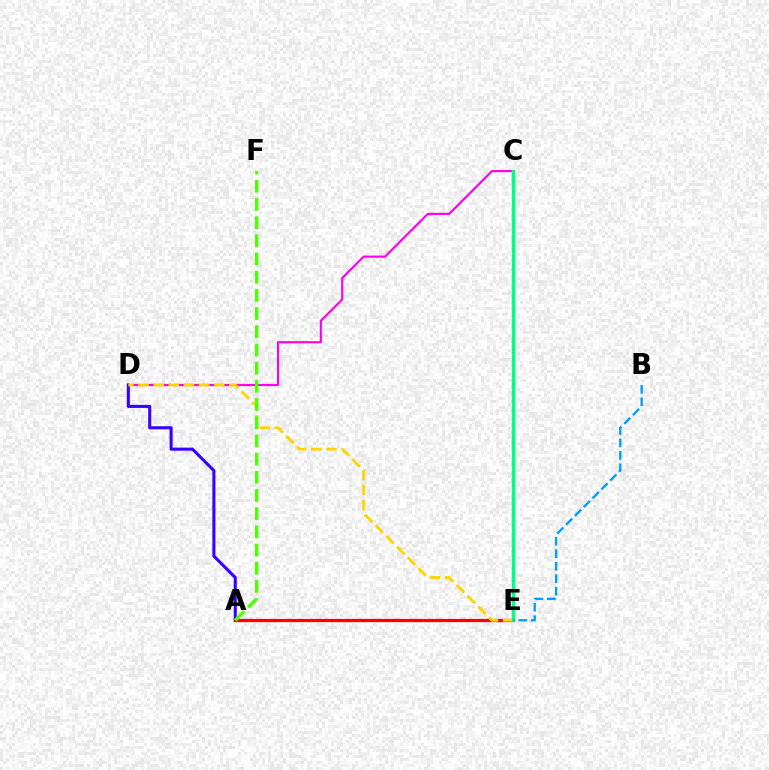{('C', 'D'): [{'color': '#ff00ed', 'line_style': 'solid', 'thickness': 1.54}], ('A', 'D'): [{'color': '#3700ff', 'line_style': 'solid', 'thickness': 2.21}], ('A', 'E'): [{'color': '#ff0000', 'line_style': 'solid', 'thickness': 2.34}], ('D', 'E'): [{'color': '#ffd500', 'line_style': 'dashed', 'thickness': 2.06}], ('C', 'E'): [{'color': '#00ff86', 'line_style': 'solid', 'thickness': 2.46}], ('A', 'F'): [{'color': '#4fff00', 'line_style': 'dashed', 'thickness': 2.47}], ('B', 'E'): [{'color': '#009eff', 'line_style': 'dashed', 'thickness': 1.7}]}